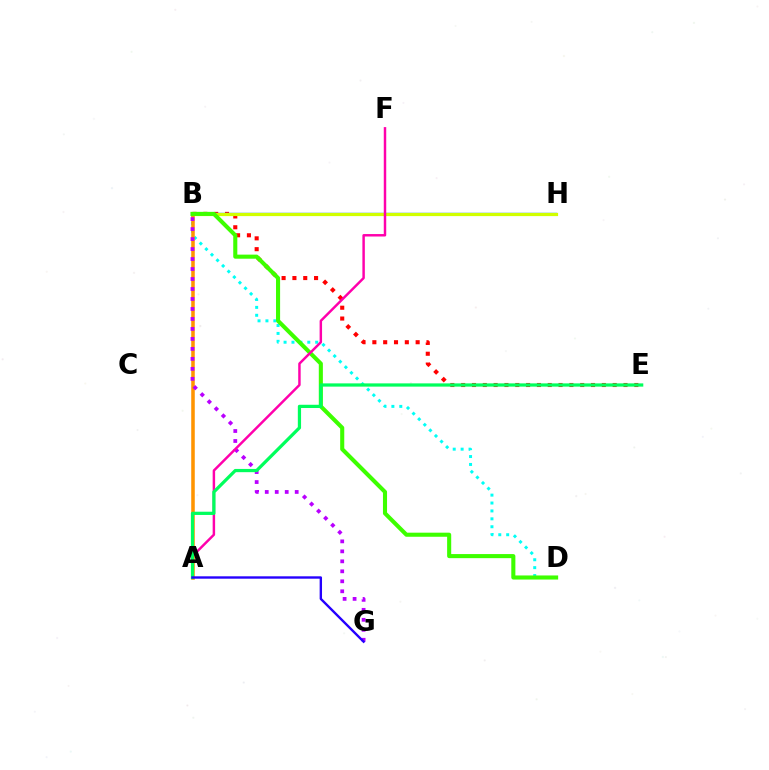{('B', 'E'): [{'color': '#ff0000', 'line_style': 'dotted', 'thickness': 2.94}], ('B', 'D'): [{'color': '#00fff6', 'line_style': 'dotted', 'thickness': 2.15}, {'color': '#3dff00', 'line_style': 'solid', 'thickness': 2.94}], ('B', 'H'): [{'color': '#0074ff', 'line_style': 'solid', 'thickness': 1.71}, {'color': '#d1ff00', 'line_style': 'solid', 'thickness': 2.31}], ('A', 'B'): [{'color': '#ff9400', 'line_style': 'solid', 'thickness': 2.55}], ('B', 'G'): [{'color': '#b900ff', 'line_style': 'dotted', 'thickness': 2.71}], ('A', 'F'): [{'color': '#ff00ac', 'line_style': 'solid', 'thickness': 1.77}], ('A', 'E'): [{'color': '#00ff5c', 'line_style': 'solid', 'thickness': 2.33}], ('A', 'G'): [{'color': '#2500ff', 'line_style': 'solid', 'thickness': 1.72}]}